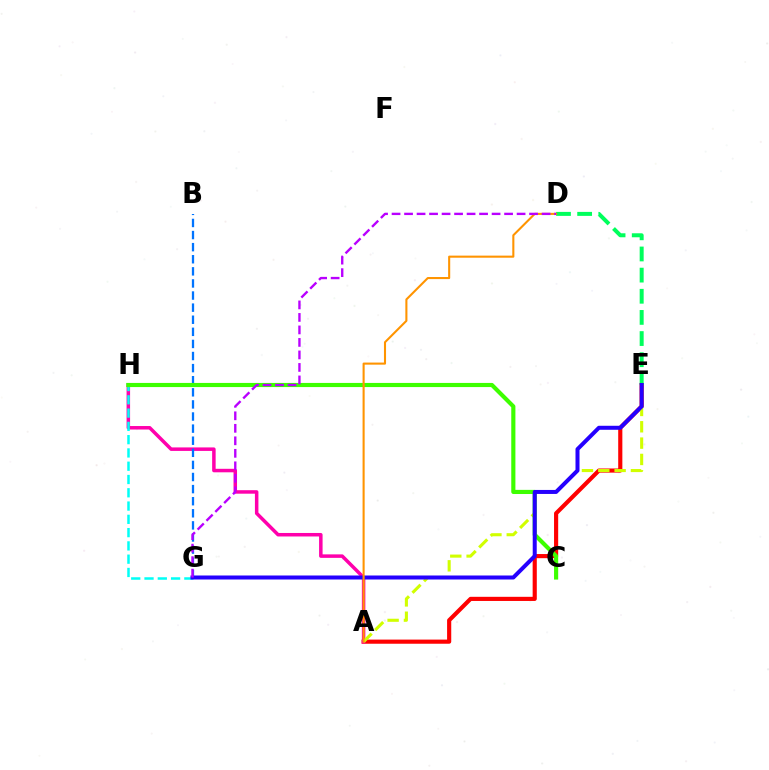{('A', 'E'): [{'color': '#ff0000', 'line_style': 'solid', 'thickness': 2.98}, {'color': '#d1ff00', 'line_style': 'dashed', 'thickness': 2.22}], ('A', 'H'): [{'color': '#ff00ac', 'line_style': 'solid', 'thickness': 2.52}], ('G', 'H'): [{'color': '#00fff6', 'line_style': 'dashed', 'thickness': 1.8}], ('B', 'G'): [{'color': '#0074ff', 'line_style': 'dashed', 'thickness': 1.64}], ('C', 'H'): [{'color': '#3dff00', 'line_style': 'solid', 'thickness': 2.98}], ('D', 'E'): [{'color': '#00ff5c', 'line_style': 'dashed', 'thickness': 2.87}], ('E', 'G'): [{'color': '#2500ff', 'line_style': 'solid', 'thickness': 2.88}], ('A', 'D'): [{'color': '#ff9400', 'line_style': 'solid', 'thickness': 1.5}], ('D', 'G'): [{'color': '#b900ff', 'line_style': 'dashed', 'thickness': 1.7}]}